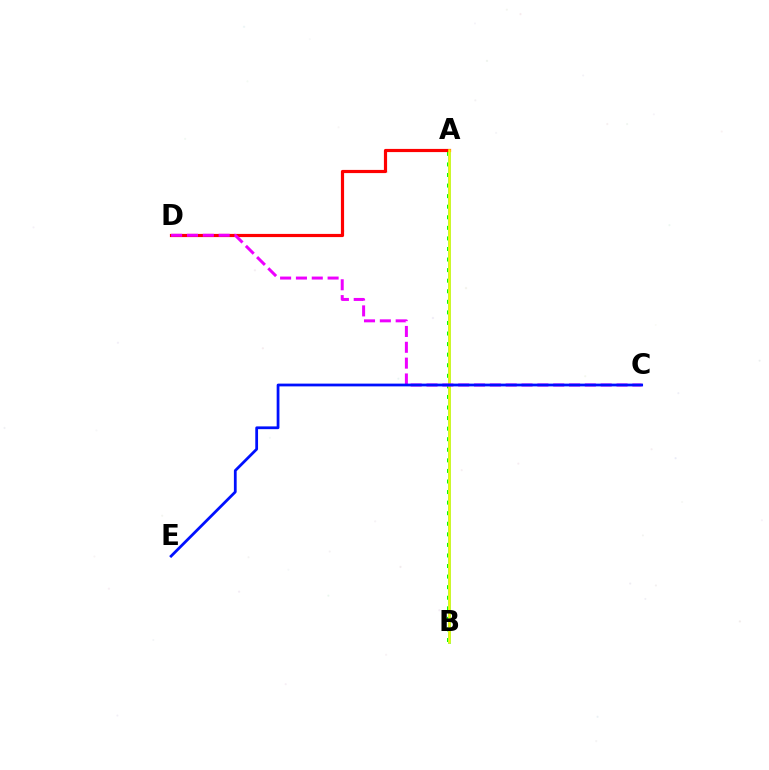{('A', 'B'): [{'color': '#08ff00', 'line_style': 'dotted', 'thickness': 2.87}, {'color': '#00fff6', 'line_style': 'solid', 'thickness': 2.15}, {'color': '#fcf500', 'line_style': 'solid', 'thickness': 1.88}], ('A', 'D'): [{'color': '#ff0000', 'line_style': 'solid', 'thickness': 2.29}], ('C', 'D'): [{'color': '#ee00ff', 'line_style': 'dashed', 'thickness': 2.15}], ('C', 'E'): [{'color': '#0010ff', 'line_style': 'solid', 'thickness': 1.99}]}